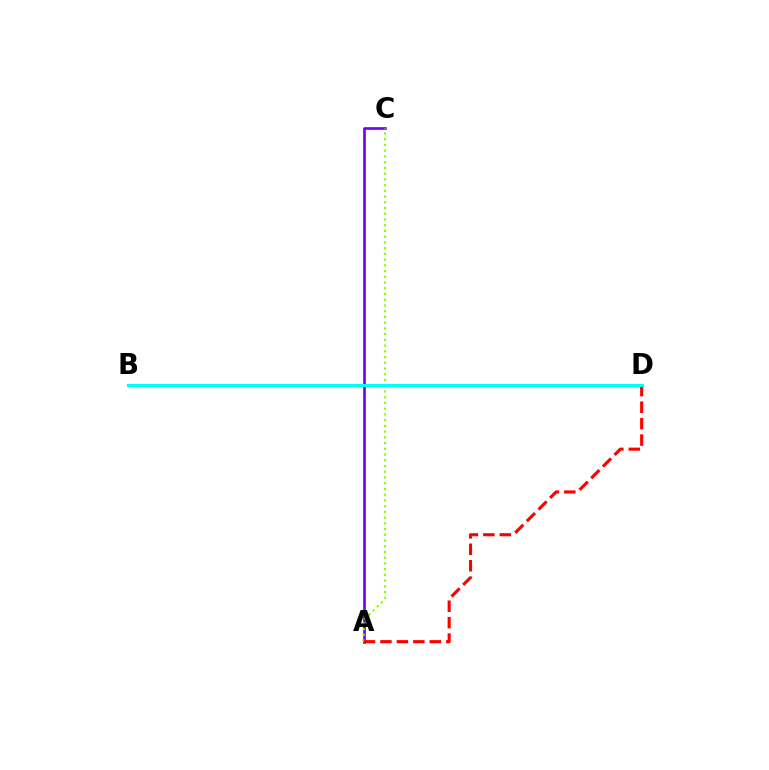{('A', 'C'): [{'color': '#7200ff', 'line_style': 'solid', 'thickness': 1.92}, {'color': '#84ff00', 'line_style': 'dotted', 'thickness': 1.56}], ('A', 'D'): [{'color': '#ff0000', 'line_style': 'dashed', 'thickness': 2.23}], ('B', 'D'): [{'color': '#00fff6', 'line_style': 'solid', 'thickness': 2.22}]}